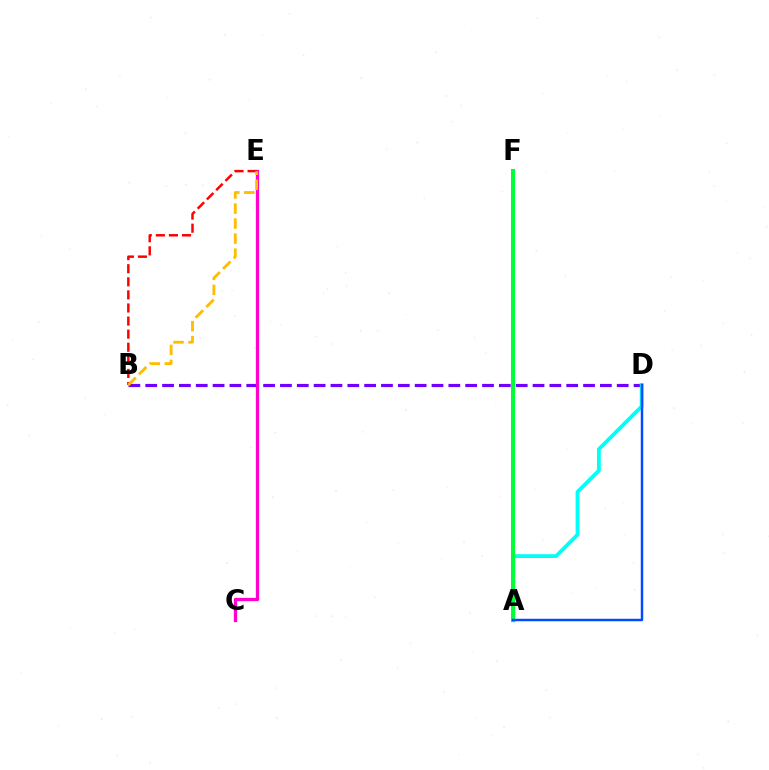{('B', 'D'): [{'color': '#7200ff', 'line_style': 'dashed', 'thickness': 2.29}], ('A', 'D'): [{'color': '#00fff6', 'line_style': 'solid', 'thickness': 2.75}, {'color': '#004bff', 'line_style': 'solid', 'thickness': 1.76}], ('A', 'F'): [{'color': '#84ff00', 'line_style': 'dashed', 'thickness': 1.84}, {'color': '#00ff39', 'line_style': 'solid', 'thickness': 2.92}], ('C', 'E'): [{'color': '#ff00cf', 'line_style': 'solid', 'thickness': 2.35}], ('B', 'E'): [{'color': '#ff0000', 'line_style': 'dashed', 'thickness': 1.78}, {'color': '#ffbd00', 'line_style': 'dashed', 'thickness': 2.04}]}